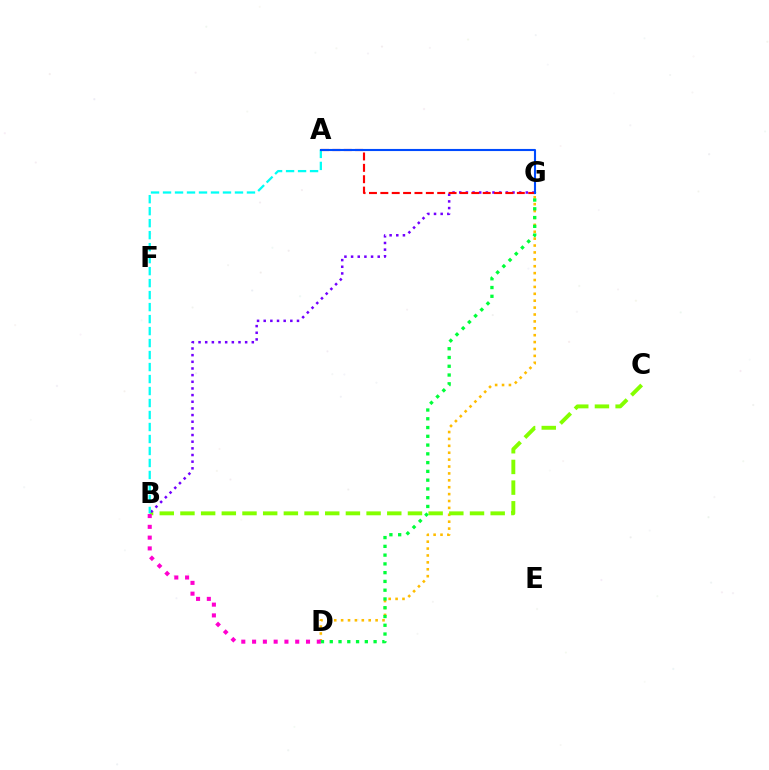{('D', 'G'): [{'color': '#ffbd00', 'line_style': 'dotted', 'thickness': 1.87}, {'color': '#00ff39', 'line_style': 'dotted', 'thickness': 2.38}], ('B', 'C'): [{'color': '#84ff00', 'line_style': 'dashed', 'thickness': 2.81}], ('B', 'D'): [{'color': '#ff00cf', 'line_style': 'dotted', 'thickness': 2.93}], ('B', 'G'): [{'color': '#7200ff', 'line_style': 'dotted', 'thickness': 1.81}], ('A', 'B'): [{'color': '#00fff6', 'line_style': 'dashed', 'thickness': 1.63}], ('A', 'G'): [{'color': '#ff0000', 'line_style': 'dashed', 'thickness': 1.55}, {'color': '#004bff', 'line_style': 'solid', 'thickness': 1.52}]}